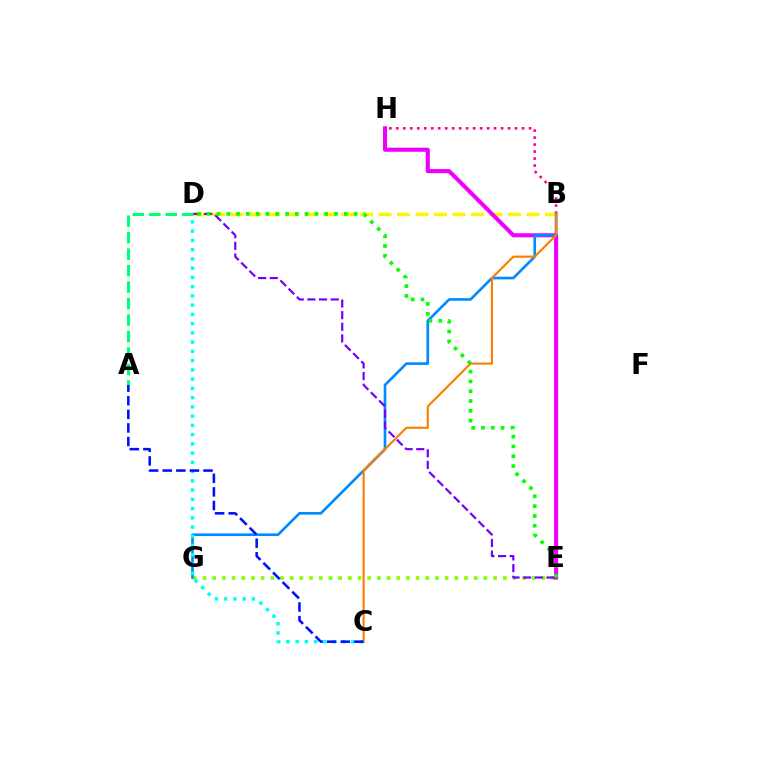{('B', 'H'): [{'color': '#ff0094', 'line_style': 'dotted', 'thickness': 1.9}], ('B', 'E'): [{'color': '#ff0000', 'line_style': 'solid', 'thickness': 1.56}], ('B', 'D'): [{'color': '#fcf500', 'line_style': 'dashed', 'thickness': 2.51}], ('E', 'G'): [{'color': '#84ff00', 'line_style': 'dotted', 'thickness': 2.63}], ('E', 'H'): [{'color': '#ee00ff', 'line_style': 'solid', 'thickness': 2.93}], ('B', 'G'): [{'color': '#008cff', 'line_style': 'solid', 'thickness': 1.92}], ('C', 'D'): [{'color': '#00fff6', 'line_style': 'dotted', 'thickness': 2.51}], ('B', 'C'): [{'color': '#ff7c00', 'line_style': 'solid', 'thickness': 1.55}], ('D', 'E'): [{'color': '#7200ff', 'line_style': 'dashed', 'thickness': 1.58}, {'color': '#08ff00', 'line_style': 'dotted', 'thickness': 2.66}], ('A', 'D'): [{'color': '#00ff74', 'line_style': 'dashed', 'thickness': 2.24}], ('A', 'C'): [{'color': '#0010ff', 'line_style': 'dashed', 'thickness': 1.85}]}